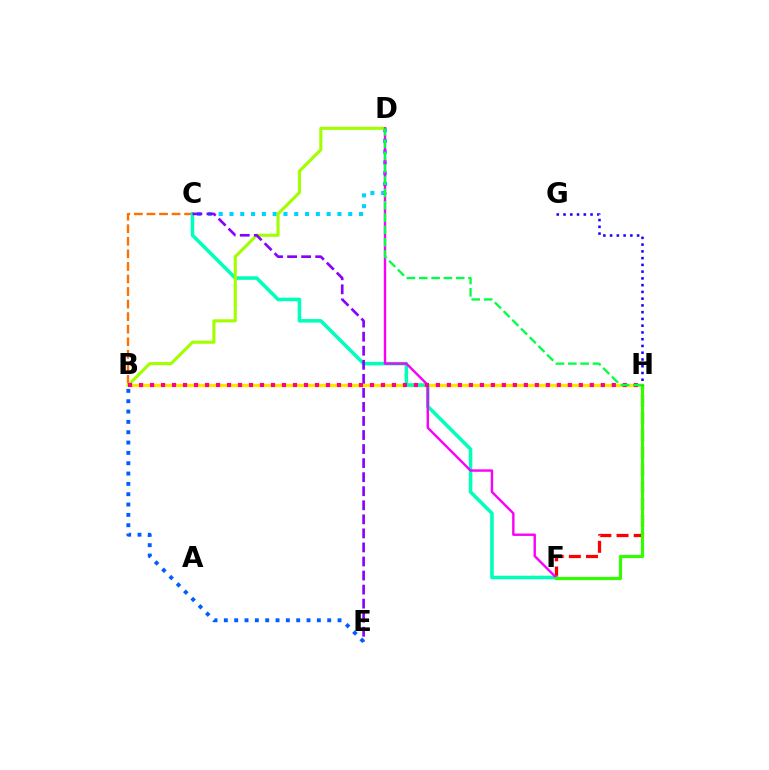{('F', 'H'): [{'color': '#ff0000', 'line_style': 'dashed', 'thickness': 2.33}, {'color': '#31ff00', 'line_style': 'solid', 'thickness': 2.28}], ('B', 'C'): [{'color': '#ff7000', 'line_style': 'dashed', 'thickness': 1.71}], ('B', 'H'): [{'color': '#ffe600', 'line_style': 'solid', 'thickness': 2.4}, {'color': '#ff0088', 'line_style': 'dotted', 'thickness': 2.99}], ('C', 'F'): [{'color': '#00ffbb', 'line_style': 'solid', 'thickness': 2.56}], ('C', 'D'): [{'color': '#00d3ff', 'line_style': 'dotted', 'thickness': 2.93}], ('B', 'D'): [{'color': '#a2ff00', 'line_style': 'solid', 'thickness': 2.23}], ('D', 'F'): [{'color': '#fa00f9', 'line_style': 'solid', 'thickness': 1.73}], ('C', 'E'): [{'color': '#8a00ff', 'line_style': 'dashed', 'thickness': 1.91}], ('D', 'H'): [{'color': '#00ff45', 'line_style': 'dashed', 'thickness': 1.67}], ('B', 'E'): [{'color': '#005dff', 'line_style': 'dotted', 'thickness': 2.81}], ('G', 'H'): [{'color': '#1900ff', 'line_style': 'dotted', 'thickness': 1.84}]}